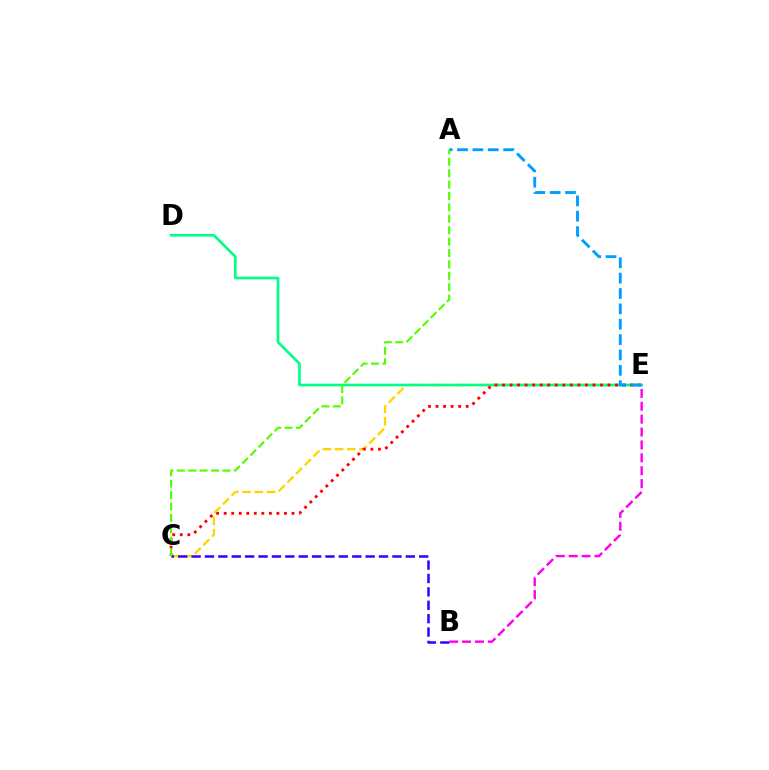{('C', 'E'): [{'color': '#ffd500', 'line_style': 'dashed', 'thickness': 1.66}, {'color': '#ff0000', 'line_style': 'dotted', 'thickness': 2.05}], ('D', 'E'): [{'color': '#00ff86', 'line_style': 'solid', 'thickness': 1.91}], ('B', 'C'): [{'color': '#3700ff', 'line_style': 'dashed', 'thickness': 1.82}], ('A', 'E'): [{'color': '#009eff', 'line_style': 'dashed', 'thickness': 2.09}], ('B', 'E'): [{'color': '#ff00ed', 'line_style': 'dashed', 'thickness': 1.75}], ('A', 'C'): [{'color': '#4fff00', 'line_style': 'dashed', 'thickness': 1.55}]}